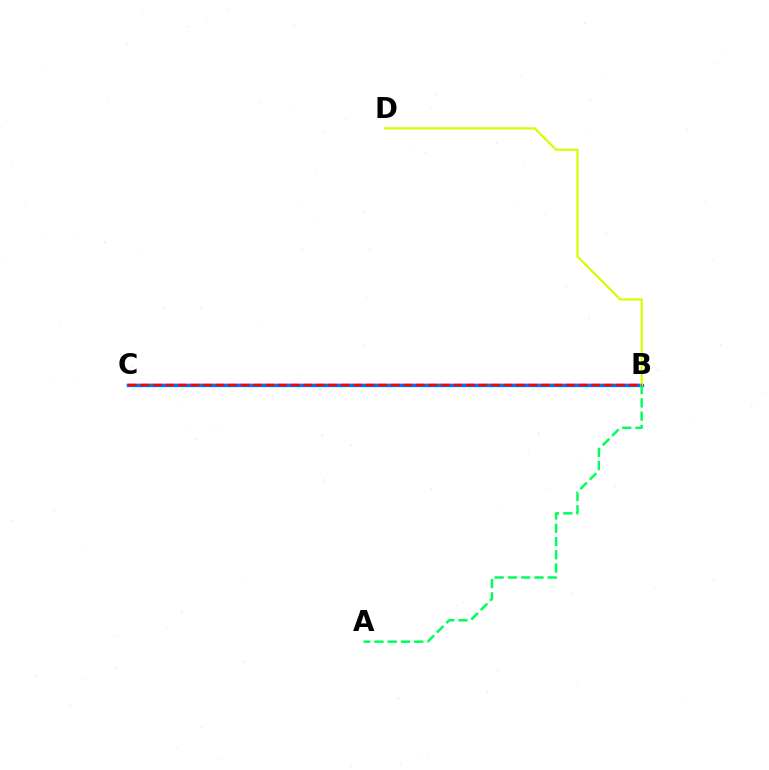{('B', 'C'): [{'color': '#b900ff', 'line_style': 'solid', 'thickness': 1.76}, {'color': '#0074ff', 'line_style': 'solid', 'thickness': 2.36}, {'color': '#ff0000', 'line_style': 'dashed', 'thickness': 1.7}], ('A', 'B'): [{'color': '#00ff5c', 'line_style': 'dashed', 'thickness': 1.8}], ('B', 'D'): [{'color': '#d1ff00', 'line_style': 'solid', 'thickness': 1.57}]}